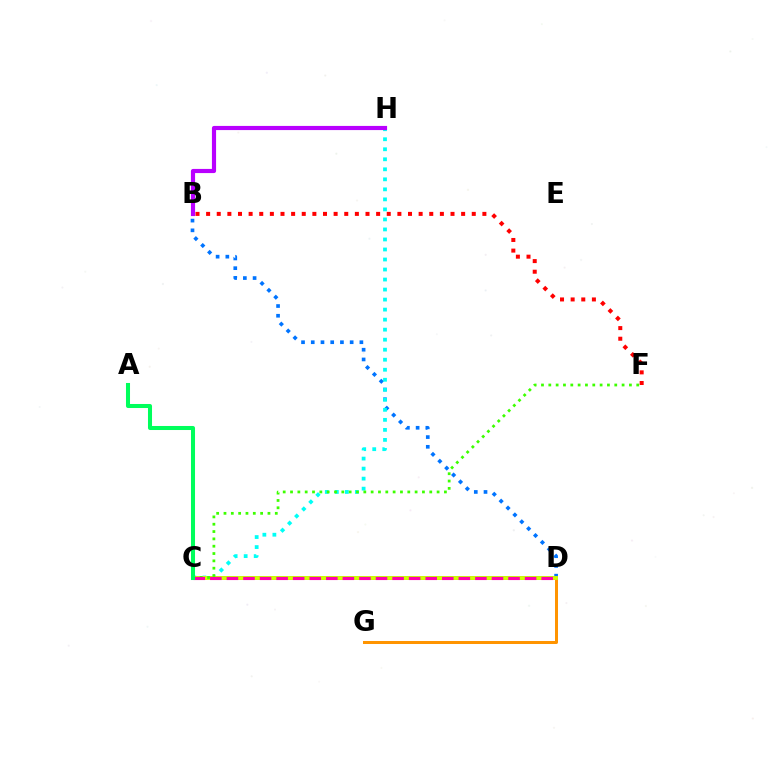{('D', 'G'): [{'color': '#ff9400', 'line_style': 'solid', 'thickness': 2.16}], ('B', 'F'): [{'color': '#ff0000', 'line_style': 'dotted', 'thickness': 2.89}], ('B', 'D'): [{'color': '#0074ff', 'line_style': 'dotted', 'thickness': 2.64}], ('C', 'H'): [{'color': '#00fff6', 'line_style': 'dotted', 'thickness': 2.72}], ('C', 'D'): [{'color': '#2500ff', 'line_style': 'solid', 'thickness': 2.76}, {'color': '#d1ff00', 'line_style': 'solid', 'thickness': 2.82}, {'color': '#ff00ac', 'line_style': 'dashed', 'thickness': 2.25}], ('B', 'H'): [{'color': '#b900ff', 'line_style': 'solid', 'thickness': 2.99}], ('C', 'F'): [{'color': '#3dff00', 'line_style': 'dotted', 'thickness': 1.99}], ('A', 'C'): [{'color': '#00ff5c', 'line_style': 'solid', 'thickness': 2.91}]}